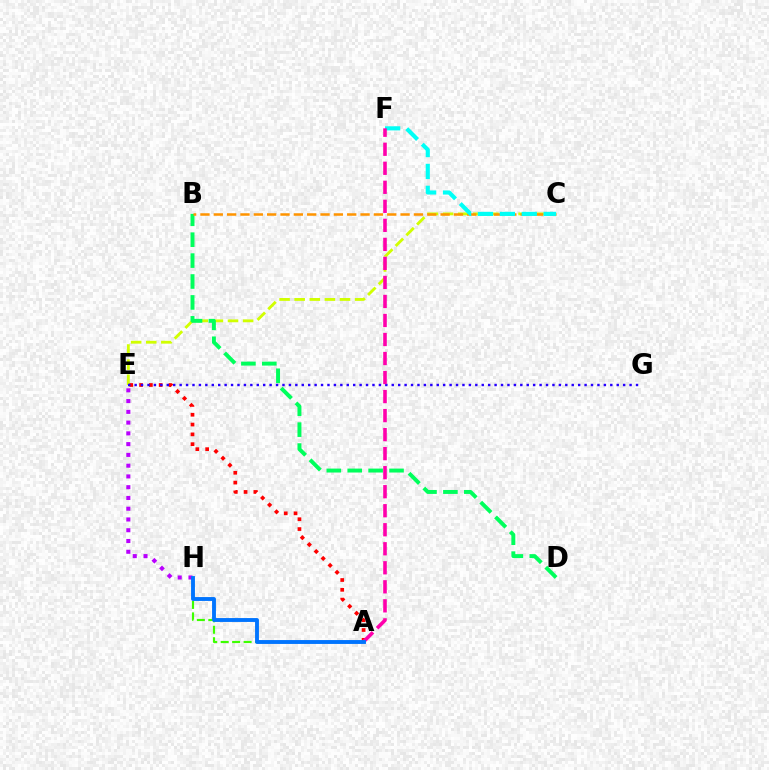{('C', 'E'): [{'color': '#d1ff00', 'line_style': 'dashed', 'thickness': 2.05}], ('A', 'E'): [{'color': '#ff0000', 'line_style': 'dotted', 'thickness': 2.67}], ('A', 'H'): [{'color': '#3dff00', 'line_style': 'dashed', 'thickness': 1.56}, {'color': '#0074ff', 'line_style': 'solid', 'thickness': 2.79}], ('E', 'G'): [{'color': '#2500ff', 'line_style': 'dotted', 'thickness': 1.75}], ('E', 'H'): [{'color': '#b900ff', 'line_style': 'dotted', 'thickness': 2.92}], ('B', 'D'): [{'color': '#00ff5c', 'line_style': 'dashed', 'thickness': 2.84}], ('B', 'C'): [{'color': '#ff9400', 'line_style': 'dashed', 'thickness': 1.81}], ('C', 'F'): [{'color': '#00fff6', 'line_style': 'dashed', 'thickness': 2.98}], ('A', 'F'): [{'color': '#ff00ac', 'line_style': 'dashed', 'thickness': 2.58}]}